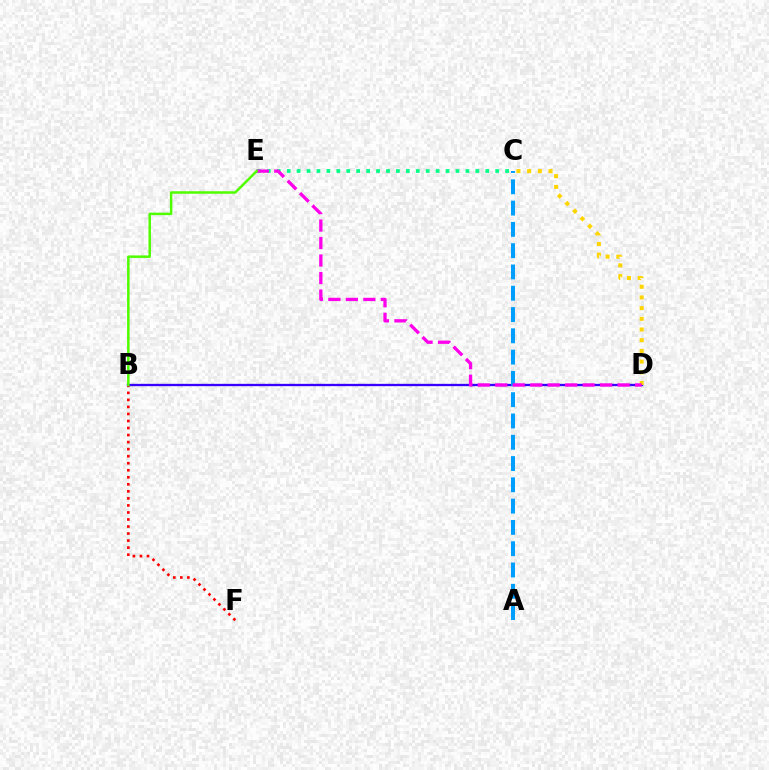{('B', 'F'): [{'color': '#ff0000', 'line_style': 'dotted', 'thickness': 1.91}], ('B', 'D'): [{'color': '#3700ff', 'line_style': 'solid', 'thickness': 1.67}], ('C', 'E'): [{'color': '#00ff86', 'line_style': 'dotted', 'thickness': 2.7}], ('A', 'C'): [{'color': '#009eff', 'line_style': 'dashed', 'thickness': 2.89}], ('C', 'D'): [{'color': '#ffd500', 'line_style': 'dotted', 'thickness': 2.9}], ('D', 'E'): [{'color': '#ff00ed', 'line_style': 'dashed', 'thickness': 2.38}], ('B', 'E'): [{'color': '#4fff00', 'line_style': 'solid', 'thickness': 1.8}]}